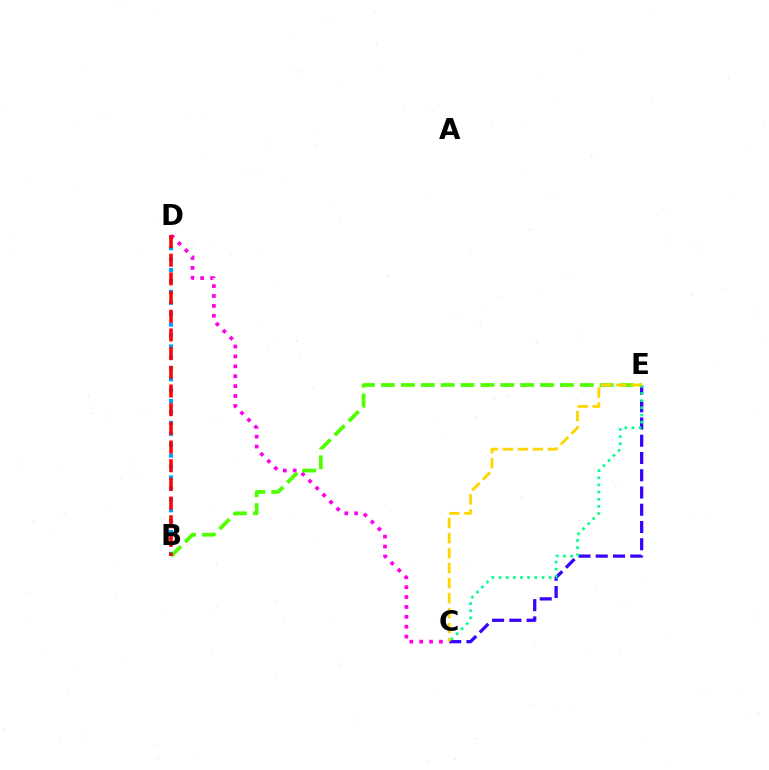{('B', 'D'): [{'color': '#009eff', 'line_style': 'dotted', 'thickness': 2.97}, {'color': '#ff0000', 'line_style': 'dashed', 'thickness': 2.54}], ('C', 'D'): [{'color': '#ff00ed', 'line_style': 'dotted', 'thickness': 2.69}], ('B', 'E'): [{'color': '#4fff00', 'line_style': 'dashed', 'thickness': 2.7}], ('C', 'E'): [{'color': '#3700ff', 'line_style': 'dashed', 'thickness': 2.34}, {'color': '#00ff86', 'line_style': 'dotted', 'thickness': 1.94}, {'color': '#ffd500', 'line_style': 'dashed', 'thickness': 2.04}]}